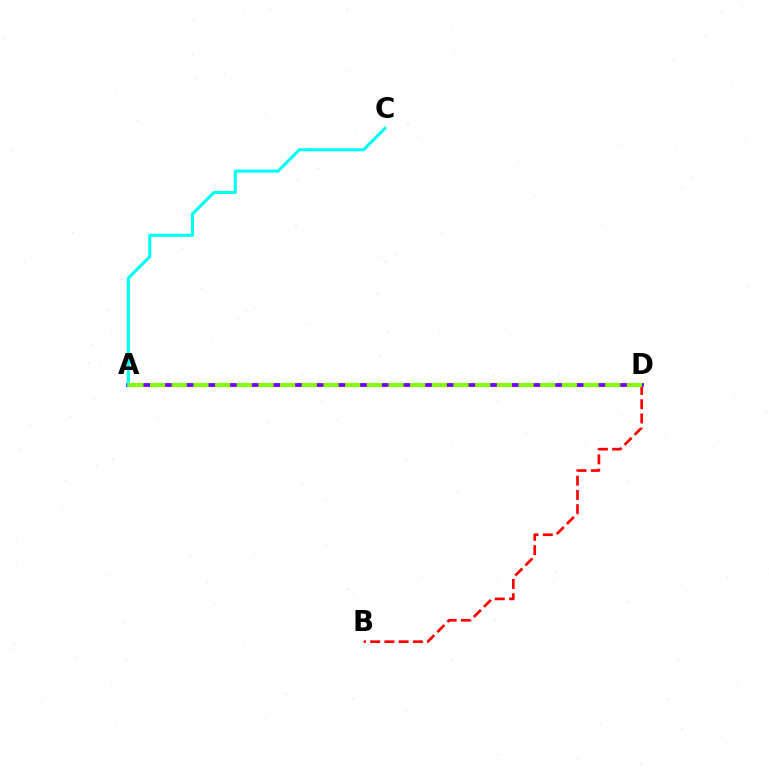{('B', 'D'): [{'color': '#ff0000', 'line_style': 'dashed', 'thickness': 1.93}], ('A', 'D'): [{'color': '#7200ff', 'line_style': 'solid', 'thickness': 2.75}, {'color': '#84ff00', 'line_style': 'dashed', 'thickness': 2.94}], ('A', 'C'): [{'color': '#00fff6', 'line_style': 'solid', 'thickness': 2.21}]}